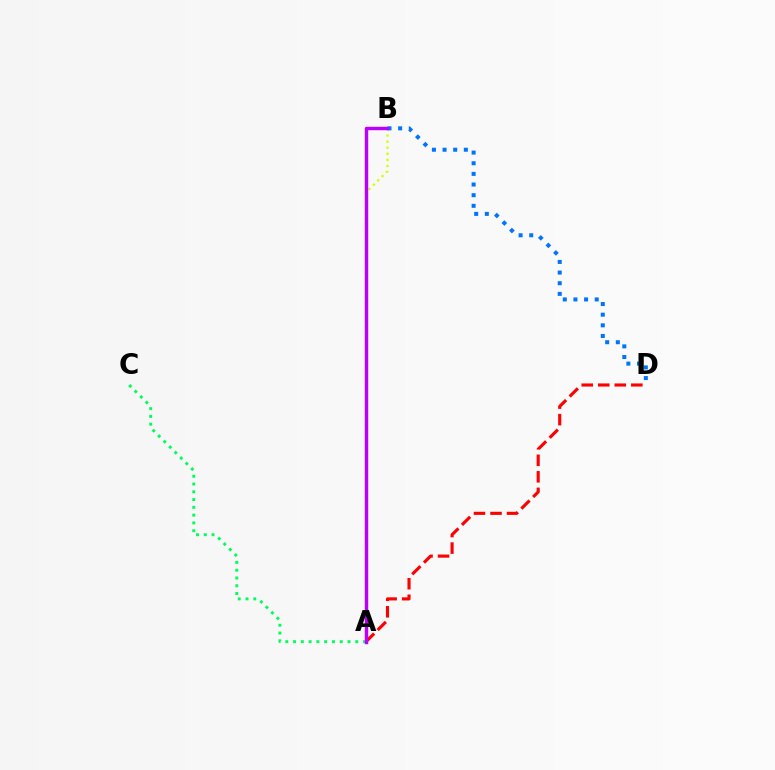{('A', 'D'): [{'color': '#ff0000', 'line_style': 'dashed', 'thickness': 2.25}], ('A', 'B'): [{'color': '#d1ff00', 'line_style': 'dotted', 'thickness': 1.65}, {'color': '#b900ff', 'line_style': 'solid', 'thickness': 2.47}], ('B', 'D'): [{'color': '#0074ff', 'line_style': 'dotted', 'thickness': 2.89}], ('A', 'C'): [{'color': '#00ff5c', 'line_style': 'dotted', 'thickness': 2.11}]}